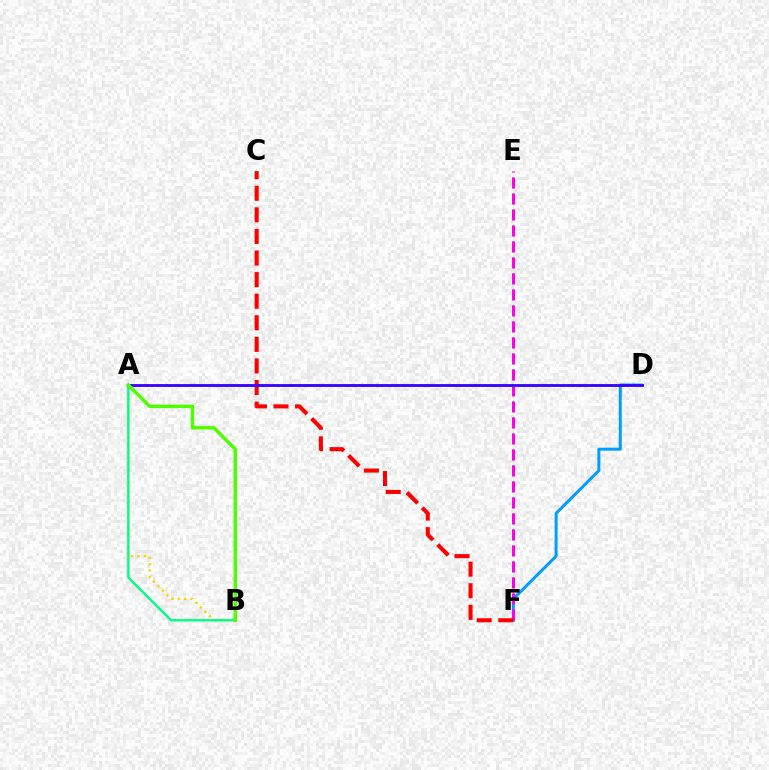{('D', 'F'): [{'color': '#009eff', 'line_style': 'solid', 'thickness': 2.16}], ('E', 'F'): [{'color': '#ff00ed', 'line_style': 'dashed', 'thickness': 2.17}], ('A', 'B'): [{'color': '#ffd500', 'line_style': 'dotted', 'thickness': 1.74}, {'color': '#00ff86', 'line_style': 'solid', 'thickness': 1.72}, {'color': '#4fff00', 'line_style': 'solid', 'thickness': 2.5}], ('C', 'F'): [{'color': '#ff0000', 'line_style': 'dashed', 'thickness': 2.93}], ('A', 'D'): [{'color': '#3700ff', 'line_style': 'solid', 'thickness': 2.02}]}